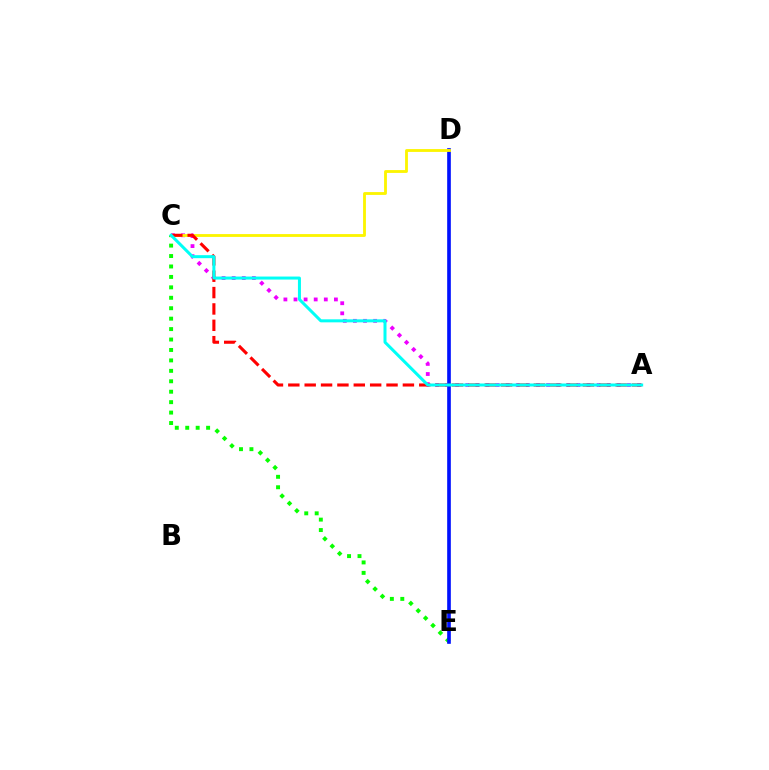{('A', 'C'): [{'color': '#ee00ff', 'line_style': 'dotted', 'thickness': 2.74}, {'color': '#ff0000', 'line_style': 'dashed', 'thickness': 2.22}, {'color': '#00fff6', 'line_style': 'solid', 'thickness': 2.17}], ('C', 'E'): [{'color': '#08ff00', 'line_style': 'dotted', 'thickness': 2.84}], ('D', 'E'): [{'color': '#0010ff', 'line_style': 'solid', 'thickness': 2.63}], ('C', 'D'): [{'color': '#fcf500', 'line_style': 'solid', 'thickness': 2.04}]}